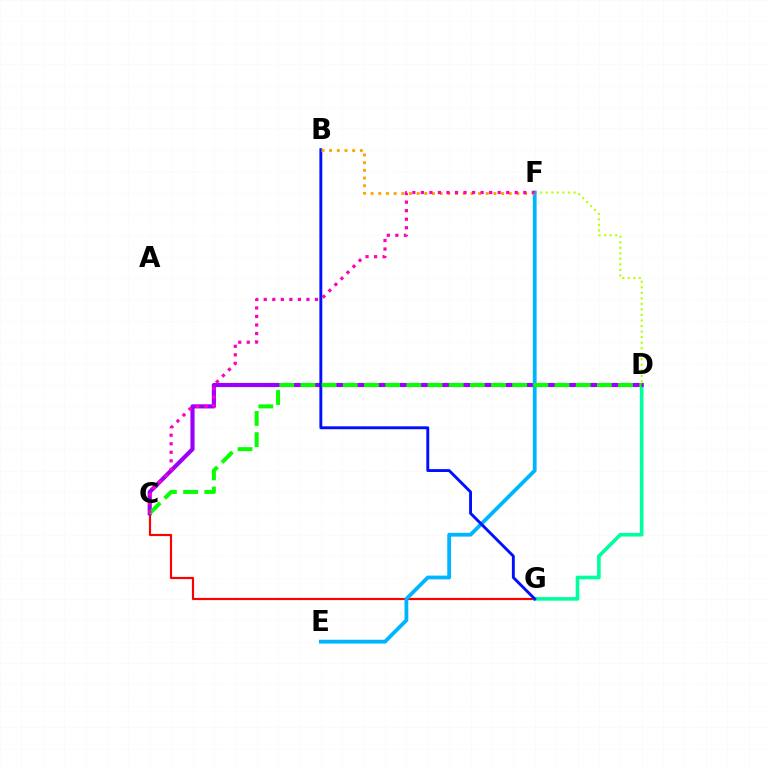{('C', 'G'): [{'color': '#ff0000', 'line_style': 'solid', 'thickness': 1.57}], ('D', 'G'): [{'color': '#00ff9d', 'line_style': 'solid', 'thickness': 2.62}], ('C', 'D'): [{'color': '#9b00ff', 'line_style': 'solid', 'thickness': 2.98}, {'color': '#08ff00', 'line_style': 'dashed', 'thickness': 2.88}], ('D', 'F'): [{'color': '#b3ff00', 'line_style': 'dotted', 'thickness': 1.5}], ('E', 'F'): [{'color': '#00b5ff', 'line_style': 'solid', 'thickness': 2.73}], ('B', 'G'): [{'color': '#0010ff', 'line_style': 'solid', 'thickness': 2.09}], ('B', 'F'): [{'color': '#ffa500', 'line_style': 'dotted', 'thickness': 2.09}], ('C', 'F'): [{'color': '#ff00bd', 'line_style': 'dotted', 'thickness': 2.32}]}